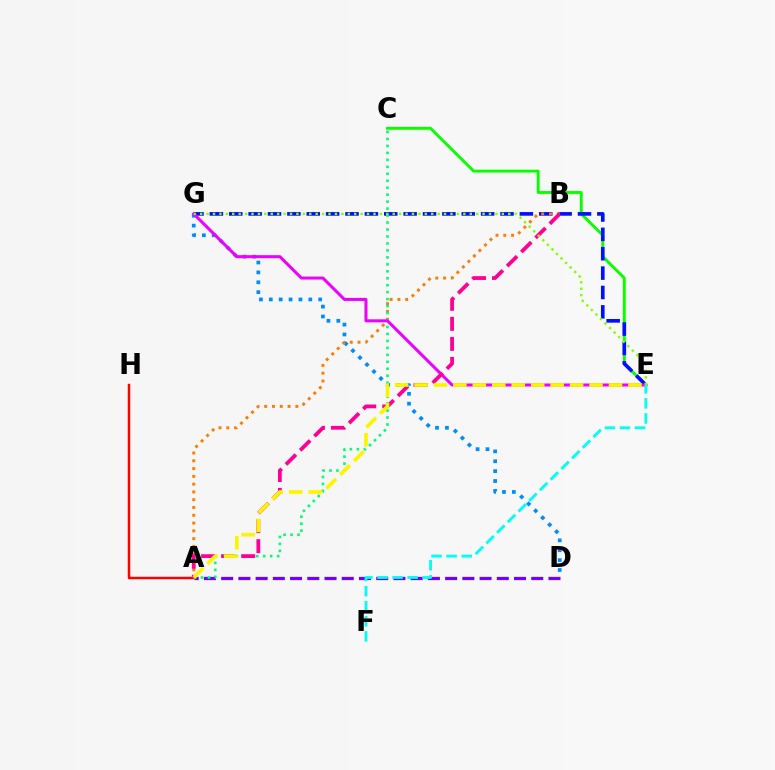{('D', 'G'): [{'color': '#008cff', 'line_style': 'dotted', 'thickness': 2.68}], ('A', 'D'): [{'color': '#7200ff', 'line_style': 'dashed', 'thickness': 2.34}], ('A', 'H'): [{'color': '#ff0000', 'line_style': 'solid', 'thickness': 1.77}], ('C', 'E'): [{'color': '#08ff00', 'line_style': 'solid', 'thickness': 2.07}], ('E', 'G'): [{'color': '#0010ff', 'line_style': 'dashed', 'thickness': 2.63}, {'color': '#ee00ff', 'line_style': 'solid', 'thickness': 2.17}, {'color': '#84ff00', 'line_style': 'dotted', 'thickness': 1.74}], ('A', 'B'): [{'color': '#ff7c00', 'line_style': 'dotted', 'thickness': 2.12}, {'color': '#ff0094', 'line_style': 'dashed', 'thickness': 2.72}], ('A', 'C'): [{'color': '#00ff74', 'line_style': 'dotted', 'thickness': 1.89}], ('E', 'F'): [{'color': '#00fff6', 'line_style': 'dashed', 'thickness': 2.05}], ('A', 'E'): [{'color': '#fcf500', 'line_style': 'dashed', 'thickness': 2.64}]}